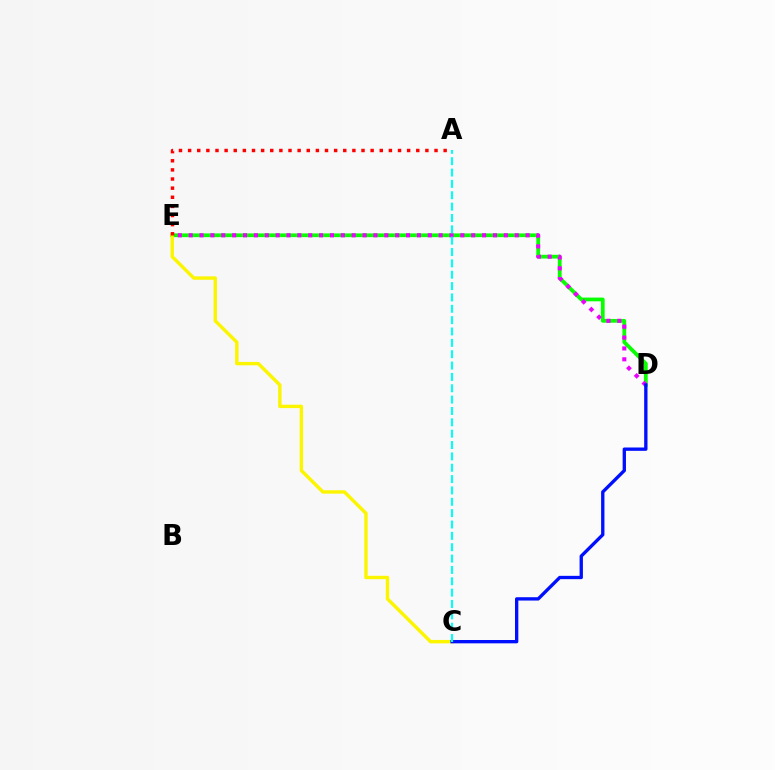{('D', 'E'): [{'color': '#08ff00', 'line_style': 'solid', 'thickness': 2.7}, {'color': '#ee00ff', 'line_style': 'dotted', 'thickness': 2.95}], ('C', 'E'): [{'color': '#fcf500', 'line_style': 'solid', 'thickness': 2.45}], ('A', 'E'): [{'color': '#ff0000', 'line_style': 'dotted', 'thickness': 2.48}], ('C', 'D'): [{'color': '#0010ff', 'line_style': 'solid', 'thickness': 2.4}], ('A', 'C'): [{'color': '#00fff6', 'line_style': 'dashed', 'thickness': 1.54}]}